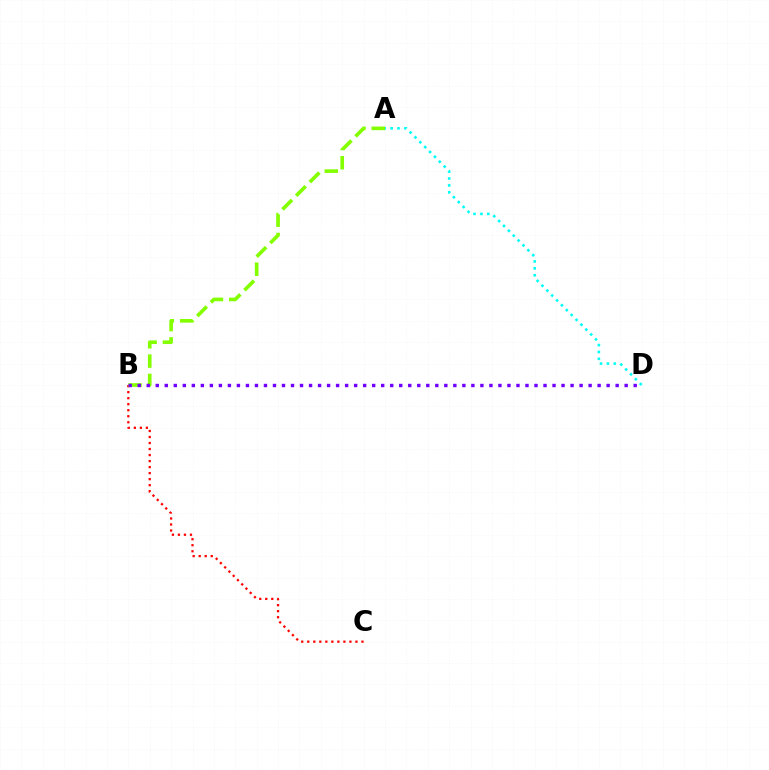{('A', 'D'): [{'color': '#00fff6', 'line_style': 'dotted', 'thickness': 1.87}], ('B', 'C'): [{'color': '#ff0000', 'line_style': 'dotted', 'thickness': 1.64}], ('A', 'B'): [{'color': '#84ff00', 'line_style': 'dashed', 'thickness': 2.62}], ('B', 'D'): [{'color': '#7200ff', 'line_style': 'dotted', 'thickness': 2.45}]}